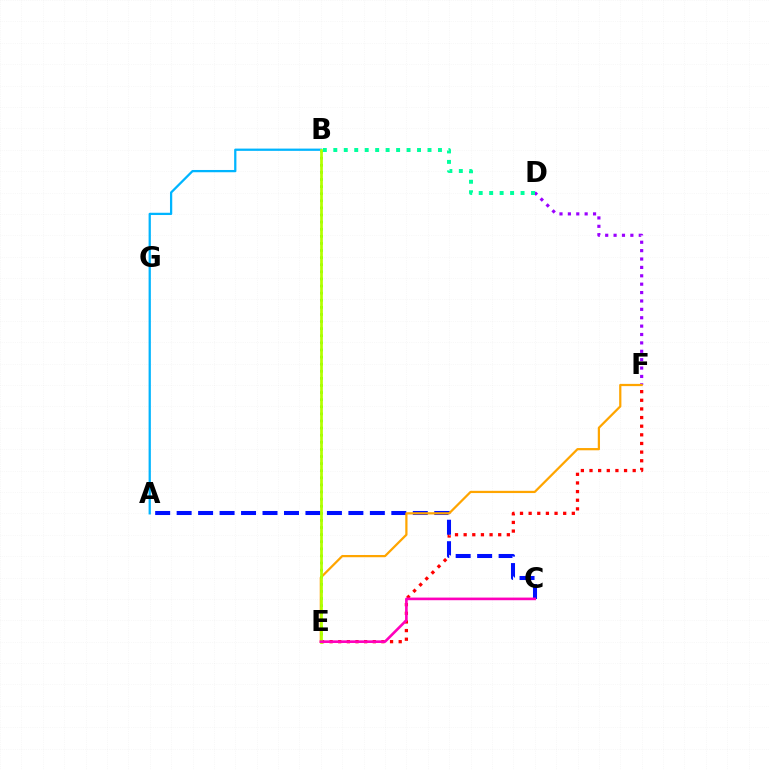{('E', 'F'): [{'color': '#ff0000', 'line_style': 'dotted', 'thickness': 2.35}, {'color': '#ffa500', 'line_style': 'solid', 'thickness': 1.61}], ('A', 'C'): [{'color': '#0010ff', 'line_style': 'dashed', 'thickness': 2.92}], ('D', 'F'): [{'color': '#9b00ff', 'line_style': 'dotted', 'thickness': 2.28}], ('B', 'E'): [{'color': '#08ff00', 'line_style': 'dotted', 'thickness': 1.93}, {'color': '#b3ff00', 'line_style': 'solid', 'thickness': 1.96}], ('A', 'B'): [{'color': '#00b5ff', 'line_style': 'solid', 'thickness': 1.63}], ('C', 'E'): [{'color': '#ff00bd', 'line_style': 'solid', 'thickness': 1.9}], ('B', 'D'): [{'color': '#00ff9d', 'line_style': 'dotted', 'thickness': 2.84}]}